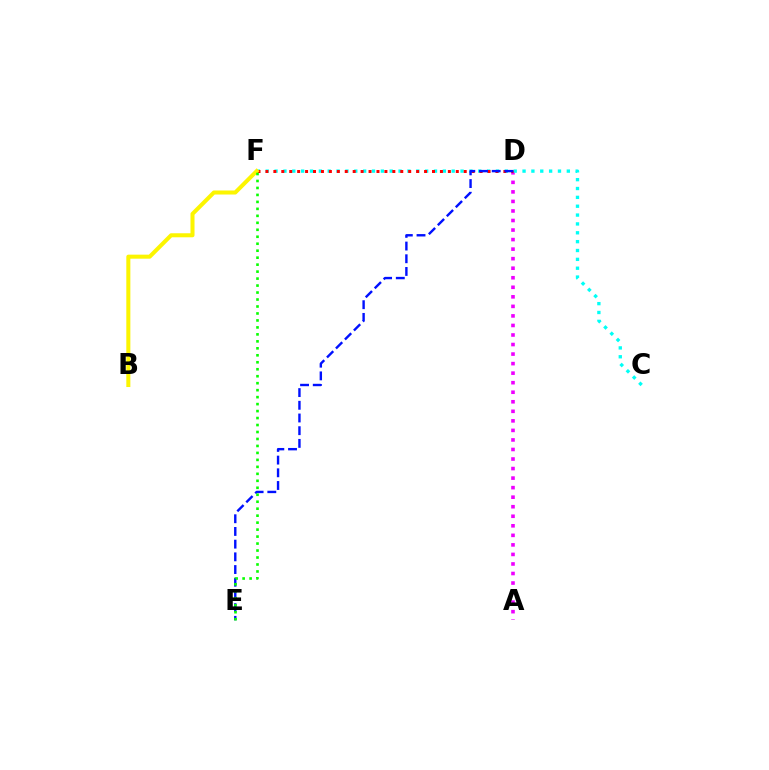{('A', 'D'): [{'color': '#ee00ff', 'line_style': 'dotted', 'thickness': 2.59}], ('C', 'F'): [{'color': '#00fff6', 'line_style': 'dotted', 'thickness': 2.41}], ('D', 'F'): [{'color': '#ff0000', 'line_style': 'dotted', 'thickness': 2.16}], ('B', 'F'): [{'color': '#fcf500', 'line_style': 'solid', 'thickness': 2.9}], ('D', 'E'): [{'color': '#0010ff', 'line_style': 'dashed', 'thickness': 1.73}], ('E', 'F'): [{'color': '#08ff00', 'line_style': 'dotted', 'thickness': 1.89}]}